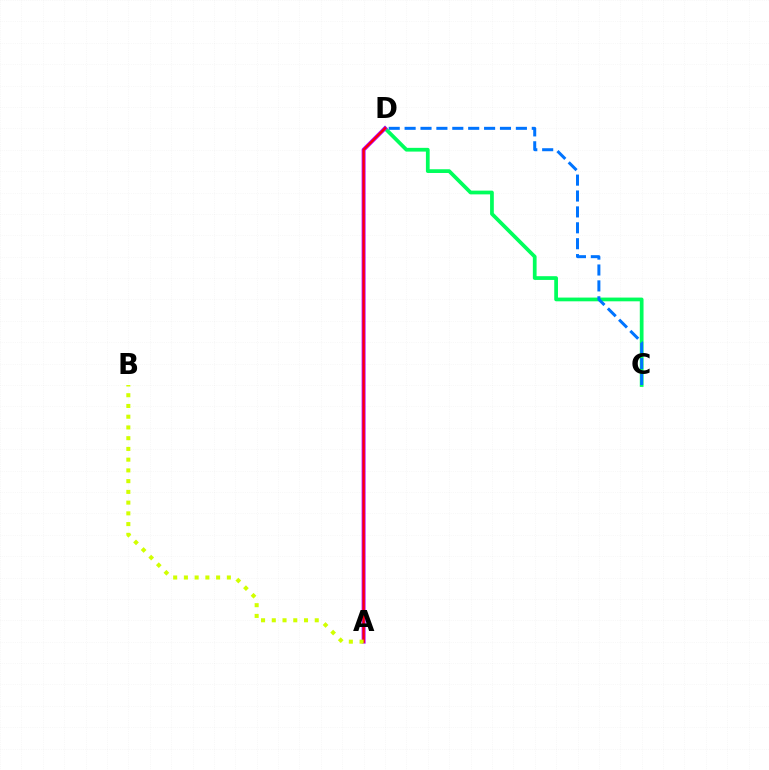{('C', 'D'): [{'color': '#00ff5c', 'line_style': 'solid', 'thickness': 2.69}, {'color': '#0074ff', 'line_style': 'dashed', 'thickness': 2.16}], ('A', 'D'): [{'color': '#b900ff', 'line_style': 'solid', 'thickness': 2.84}, {'color': '#ff0000', 'line_style': 'solid', 'thickness': 1.62}], ('A', 'B'): [{'color': '#d1ff00', 'line_style': 'dotted', 'thickness': 2.92}]}